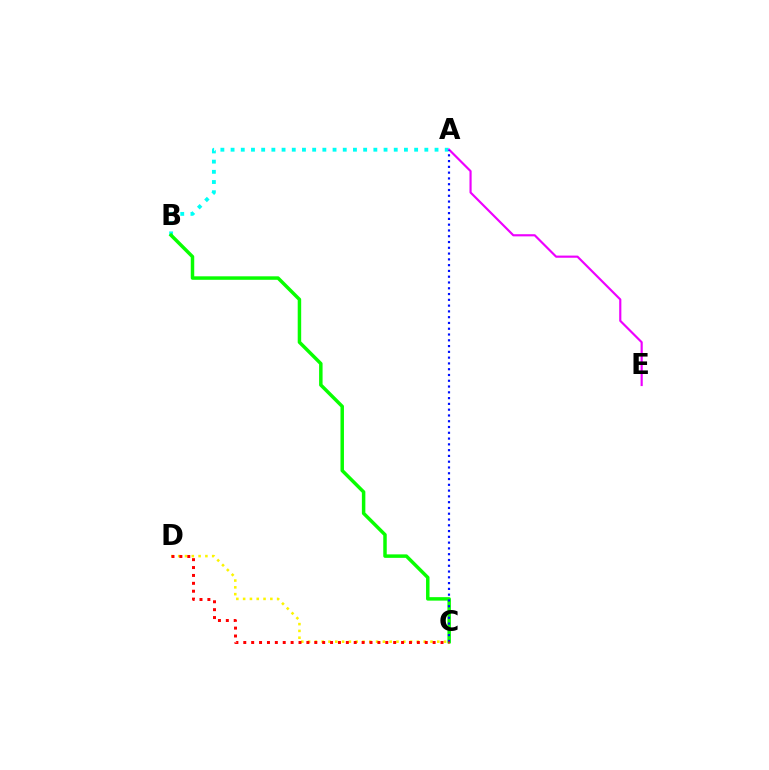{('C', 'D'): [{'color': '#fcf500', 'line_style': 'dotted', 'thickness': 1.85}, {'color': '#ff0000', 'line_style': 'dotted', 'thickness': 2.14}], ('A', 'B'): [{'color': '#00fff6', 'line_style': 'dotted', 'thickness': 2.77}], ('B', 'C'): [{'color': '#08ff00', 'line_style': 'solid', 'thickness': 2.5}], ('A', 'E'): [{'color': '#ee00ff', 'line_style': 'solid', 'thickness': 1.56}], ('A', 'C'): [{'color': '#0010ff', 'line_style': 'dotted', 'thickness': 1.57}]}